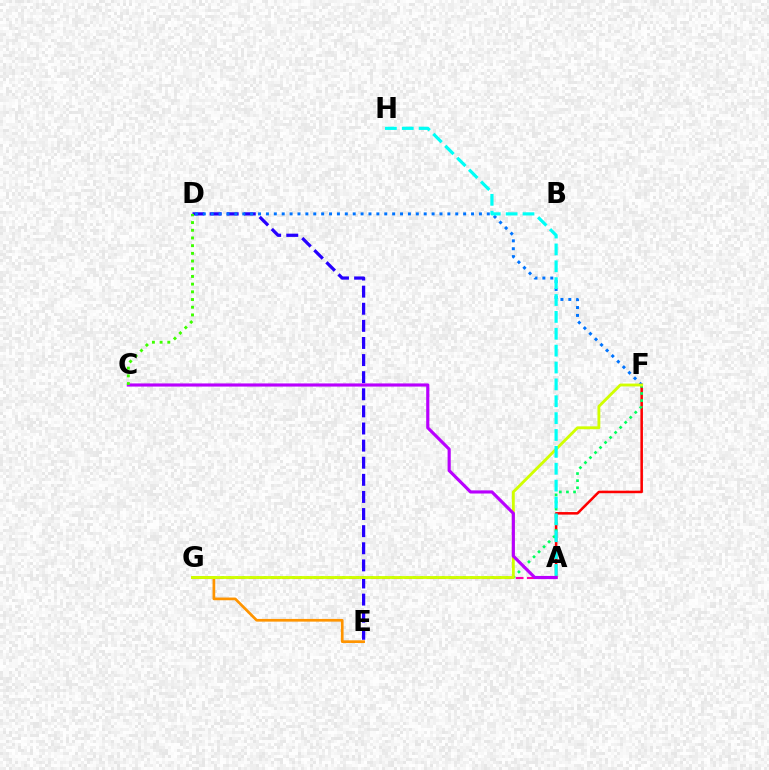{('A', 'G'): [{'color': '#ff00ac', 'line_style': 'dashed', 'thickness': 1.51}], ('D', 'E'): [{'color': '#2500ff', 'line_style': 'dashed', 'thickness': 2.32}], ('A', 'F'): [{'color': '#ff0000', 'line_style': 'solid', 'thickness': 1.83}], ('E', 'G'): [{'color': '#ff9400', 'line_style': 'solid', 'thickness': 1.95}], ('D', 'F'): [{'color': '#0074ff', 'line_style': 'dotted', 'thickness': 2.14}], ('F', 'G'): [{'color': '#00ff5c', 'line_style': 'dotted', 'thickness': 1.93}, {'color': '#d1ff00', 'line_style': 'solid', 'thickness': 2.06}], ('A', 'C'): [{'color': '#b900ff', 'line_style': 'solid', 'thickness': 2.27}], ('C', 'D'): [{'color': '#3dff00', 'line_style': 'dotted', 'thickness': 2.09}], ('A', 'H'): [{'color': '#00fff6', 'line_style': 'dashed', 'thickness': 2.29}]}